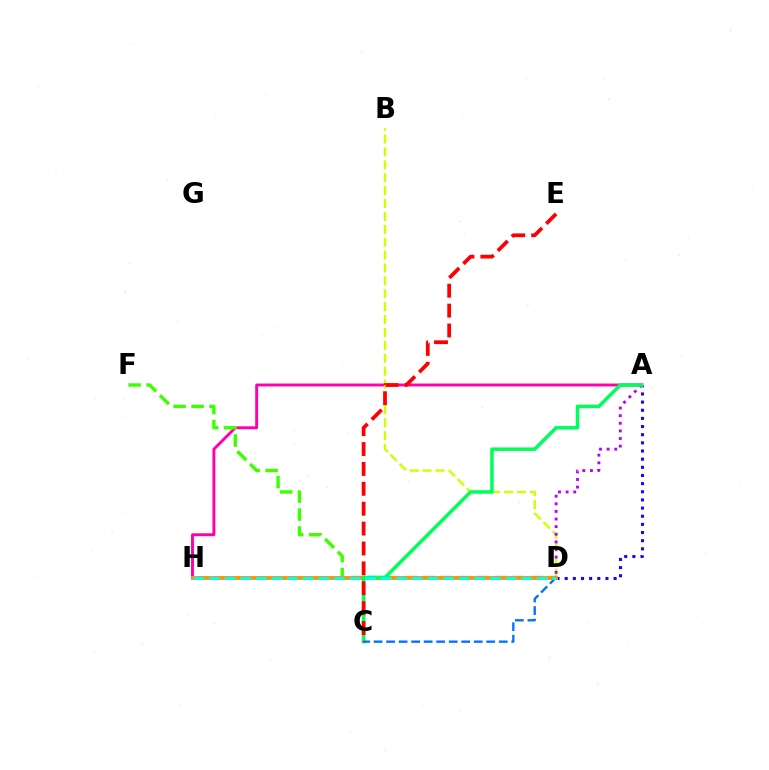{('A', 'D'): [{'color': '#2500ff', 'line_style': 'dotted', 'thickness': 2.21}, {'color': '#b900ff', 'line_style': 'dotted', 'thickness': 2.07}], ('A', 'H'): [{'color': '#ff00ac', 'line_style': 'solid', 'thickness': 2.1}], ('B', 'D'): [{'color': '#d1ff00', 'line_style': 'dashed', 'thickness': 1.75}], ('D', 'F'): [{'color': '#3dff00', 'line_style': 'dashed', 'thickness': 2.44}], ('D', 'H'): [{'color': '#ff9400', 'line_style': 'solid', 'thickness': 2.81}, {'color': '#00fff6', 'line_style': 'dashed', 'thickness': 2.12}], ('A', 'C'): [{'color': '#00ff5c', 'line_style': 'solid', 'thickness': 2.53}], ('C', 'D'): [{'color': '#0074ff', 'line_style': 'dashed', 'thickness': 1.7}], ('C', 'E'): [{'color': '#ff0000', 'line_style': 'dashed', 'thickness': 2.7}]}